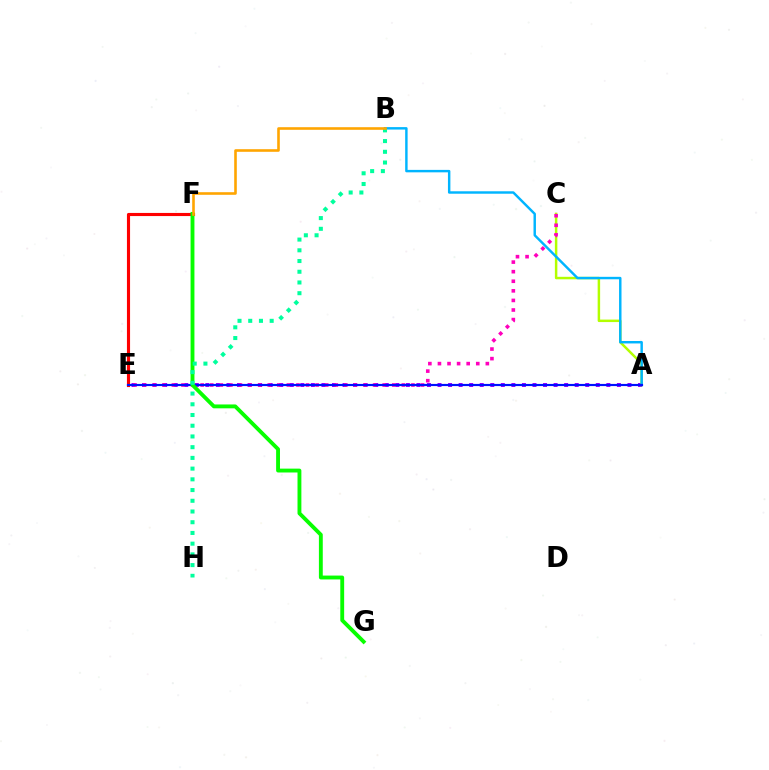{('A', 'E'): [{'color': '#9b00ff', 'line_style': 'dotted', 'thickness': 2.87}, {'color': '#0010ff', 'line_style': 'solid', 'thickness': 1.56}], ('A', 'C'): [{'color': '#b3ff00', 'line_style': 'solid', 'thickness': 1.79}], ('E', 'F'): [{'color': '#ff0000', 'line_style': 'solid', 'thickness': 2.25}], ('A', 'B'): [{'color': '#00b5ff', 'line_style': 'solid', 'thickness': 1.76}], ('C', 'E'): [{'color': '#ff00bd', 'line_style': 'dotted', 'thickness': 2.6}], ('F', 'G'): [{'color': '#08ff00', 'line_style': 'solid', 'thickness': 2.78}], ('B', 'H'): [{'color': '#00ff9d', 'line_style': 'dotted', 'thickness': 2.91}], ('B', 'F'): [{'color': '#ffa500', 'line_style': 'solid', 'thickness': 1.88}]}